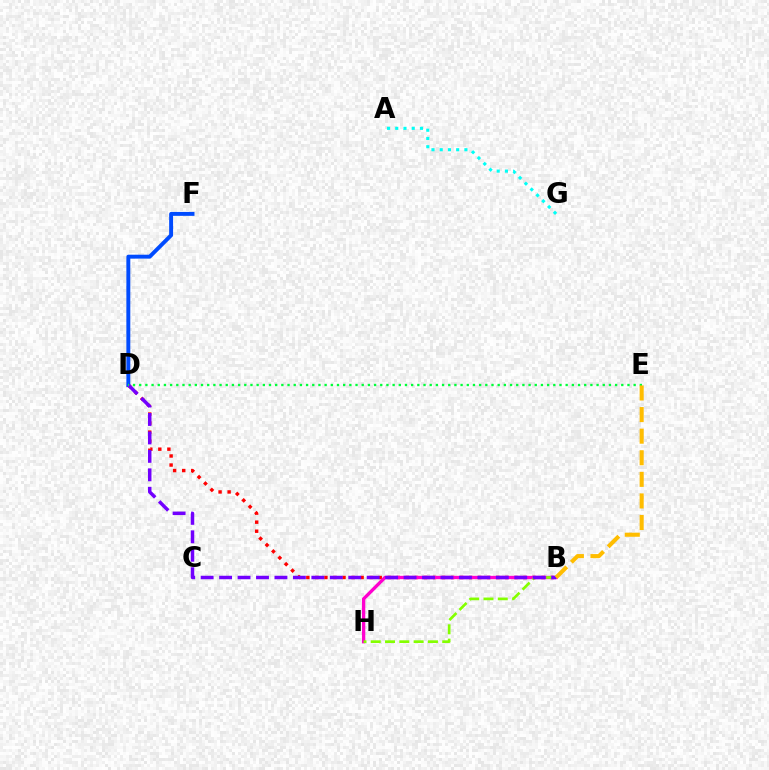{('B', 'D'): [{'color': '#ff0000', 'line_style': 'dotted', 'thickness': 2.46}, {'color': '#7200ff', 'line_style': 'dashed', 'thickness': 2.51}], ('A', 'G'): [{'color': '#00fff6', 'line_style': 'dotted', 'thickness': 2.24}], ('B', 'H'): [{'color': '#ff00cf', 'line_style': 'solid', 'thickness': 2.39}, {'color': '#84ff00', 'line_style': 'dashed', 'thickness': 1.94}], ('D', 'F'): [{'color': '#004bff', 'line_style': 'solid', 'thickness': 2.83}], ('D', 'E'): [{'color': '#00ff39', 'line_style': 'dotted', 'thickness': 1.68}], ('B', 'E'): [{'color': '#ffbd00', 'line_style': 'dashed', 'thickness': 2.93}]}